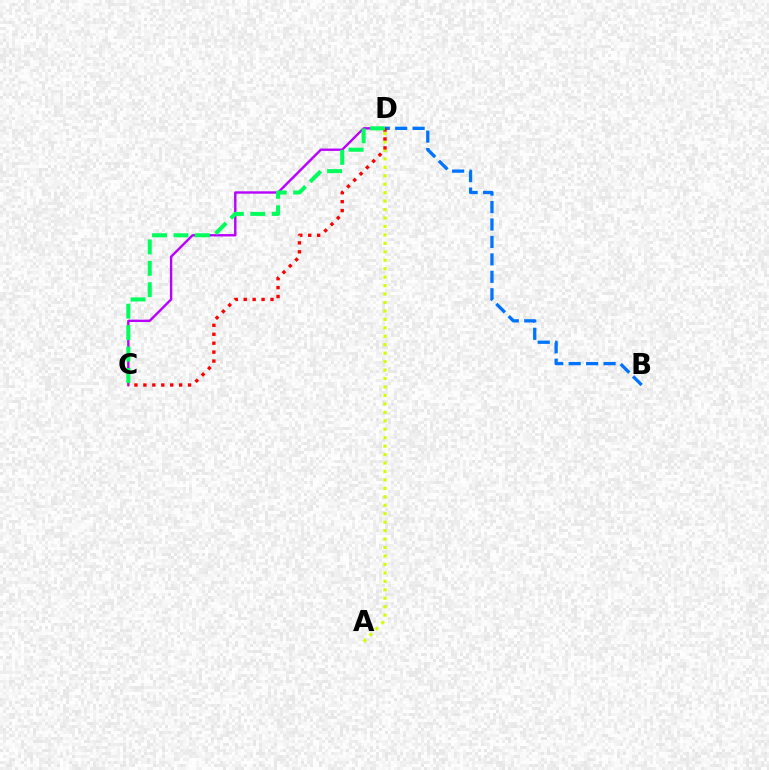{('A', 'D'): [{'color': '#d1ff00', 'line_style': 'dotted', 'thickness': 2.3}], ('B', 'D'): [{'color': '#0074ff', 'line_style': 'dashed', 'thickness': 2.37}], ('C', 'D'): [{'color': '#b900ff', 'line_style': 'solid', 'thickness': 1.71}, {'color': '#ff0000', 'line_style': 'dotted', 'thickness': 2.43}, {'color': '#00ff5c', 'line_style': 'dashed', 'thickness': 2.91}]}